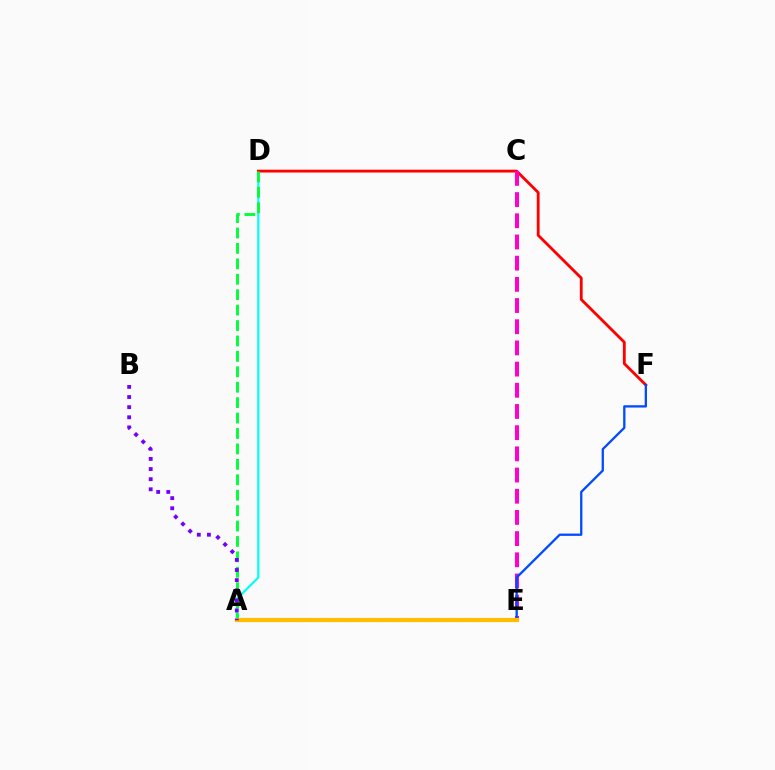{('A', 'D'): [{'color': '#00fff6', 'line_style': 'solid', 'thickness': 1.57}, {'color': '#00ff39', 'line_style': 'dashed', 'thickness': 2.1}], ('D', 'F'): [{'color': '#ff0000', 'line_style': 'solid', 'thickness': 2.04}], ('A', 'E'): [{'color': '#84ff00', 'line_style': 'dashed', 'thickness': 2.24}, {'color': '#ffbd00', 'line_style': 'solid', 'thickness': 3.0}], ('C', 'E'): [{'color': '#ff00cf', 'line_style': 'dashed', 'thickness': 2.88}], ('E', 'F'): [{'color': '#004bff', 'line_style': 'solid', 'thickness': 1.65}], ('A', 'B'): [{'color': '#7200ff', 'line_style': 'dotted', 'thickness': 2.75}]}